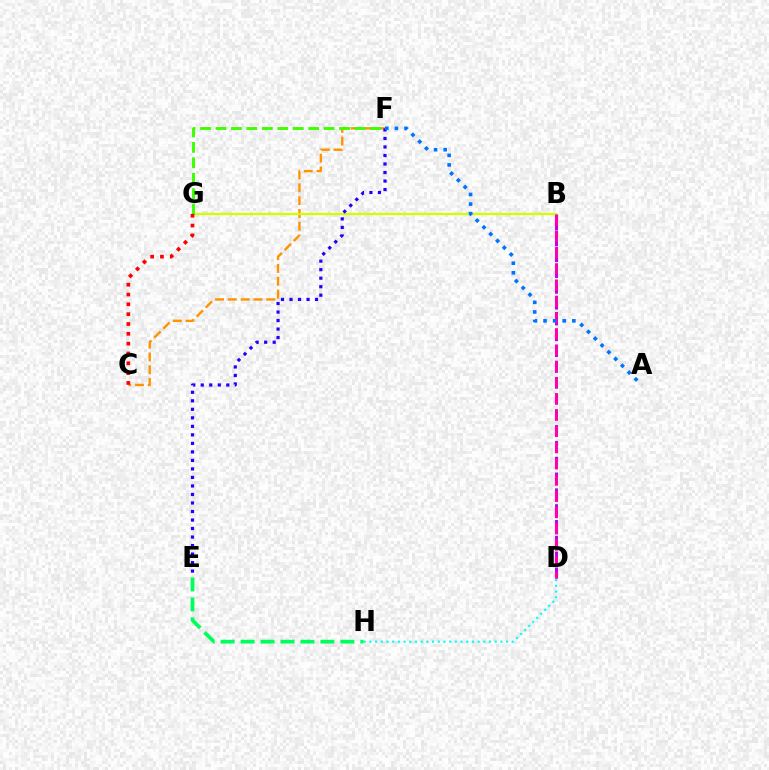{('C', 'F'): [{'color': '#ff9400', 'line_style': 'dashed', 'thickness': 1.74}], ('B', 'D'): [{'color': '#b900ff', 'line_style': 'dashed', 'thickness': 2.15}, {'color': '#ff00ac', 'line_style': 'dashed', 'thickness': 2.21}], ('B', 'G'): [{'color': '#d1ff00', 'line_style': 'solid', 'thickness': 1.65}], ('D', 'H'): [{'color': '#00fff6', 'line_style': 'dotted', 'thickness': 1.55}], ('E', 'F'): [{'color': '#2500ff', 'line_style': 'dotted', 'thickness': 2.31}], ('F', 'G'): [{'color': '#3dff00', 'line_style': 'dashed', 'thickness': 2.1}], ('E', 'H'): [{'color': '#00ff5c', 'line_style': 'dashed', 'thickness': 2.71}], ('C', 'G'): [{'color': '#ff0000', 'line_style': 'dotted', 'thickness': 2.67}], ('A', 'F'): [{'color': '#0074ff', 'line_style': 'dotted', 'thickness': 2.61}]}